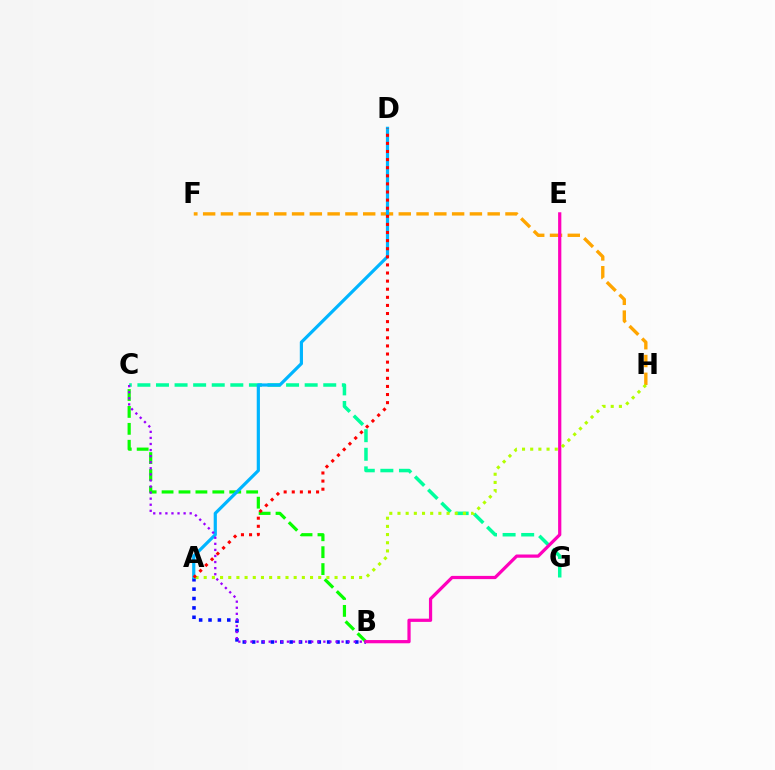{('B', 'C'): [{'color': '#08ff00', 'line_style': 'dashed', 'thickness': 2.3}, {'color': '#9b00ff', 'line_style': 'dotted', 'thickness': 1.65}], ('A', 'B'): [{'color': '#0010ff', 'line_style': 'dotted', 'thickness': 2.55}], ('C', 'G'): [{'color': '#00ff9d', 'line_style': 'dashed', 'thickness': 2.52}], ('F', 'H'): [{'color': '#ffa500', 'line_style': 'dashed', 'thickness': 2.42}], ('B', 'E'): [{'color': '#ff00bd', 'line_style': 'solid', 'thickness': 2.32}], ('A', 'D'): [{'color': '#00b5ff', 'line_style': 'solid', 'thickness': 2.29}, {'color': '#ff0000', 'line_style': 'dotted', 'thickness': 2.2}], ('A', 'H'): [{'color': '#b3ff00', 'line_style': 'dotted', 'thickness': 2.22}]}